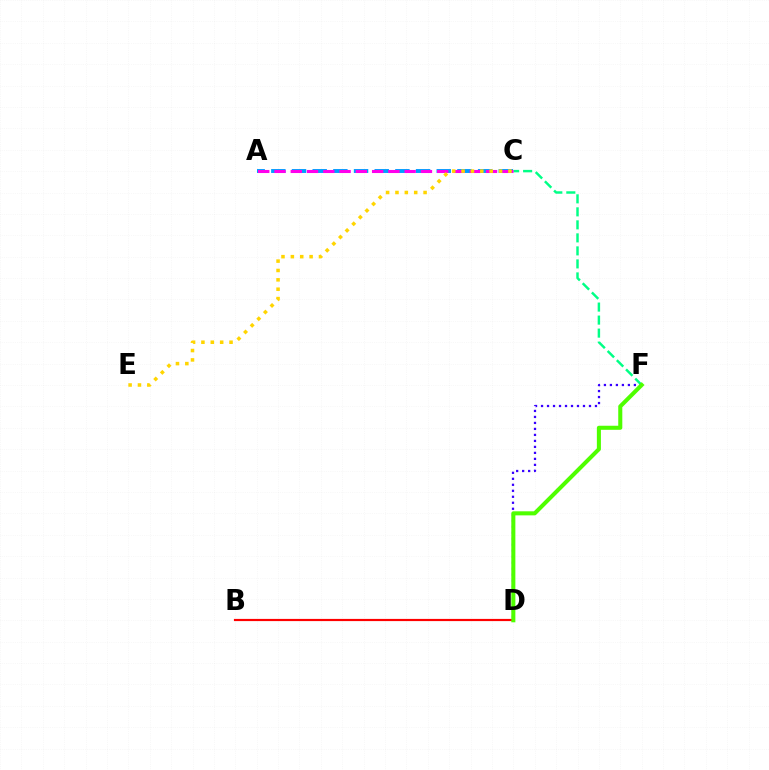{('A', 'C'): [{'color': '#009eff', 'line_style': 'dashed', 'thickness': 2.81}, {'color': '#ff00ed', 'line_style': 'dashed', 'thickness': 2.21}], ('C', 'F'): [{'color': '#00ff86', 'line_style': 'dashed', 'thickness': 1.77}], ('D', 'F'): [{'color': '#3700ff', 'line_style': 'dotted', 'thickness': 1.63}, {'color': '#4fff00', 'line_style': 'solid', 'thickness': 2.92}], ('B', 'D'): [{'color': '#ff0000', 'line_style': 'solid', 'thickness': 1.58}], ('C', 'E'): [{'color': '#ffd500', 'line_style': 'dotted', 'thickness': 2.55}]}